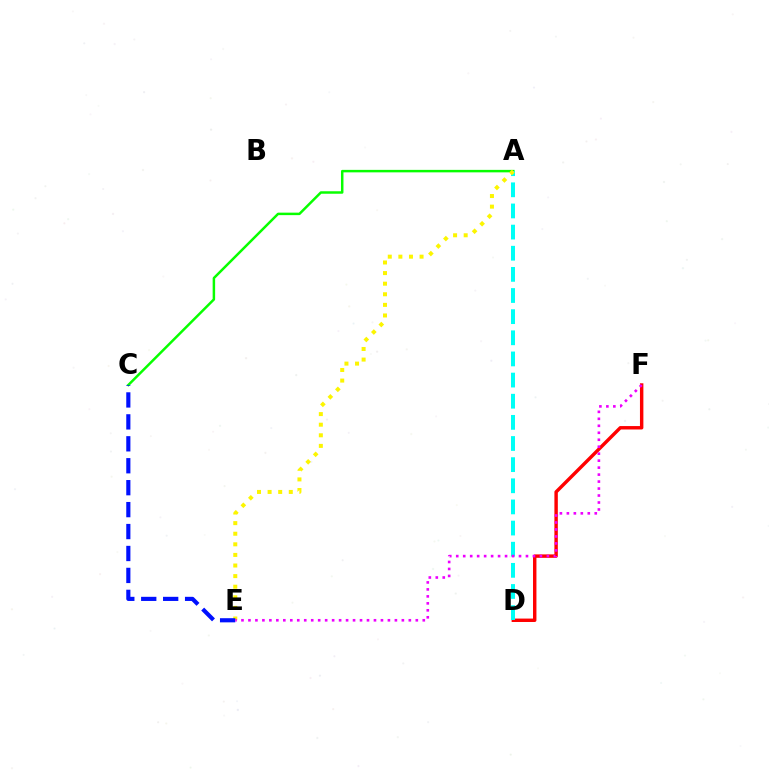{('D', 'F'): [{'color': '#ff0000', 'line_style': 'solid', 'thickness': 2.47}], ('A', 'C'): [{'color': '#08ff00', 'line_style': 'solid', 'thickness': 1.79}], ('A', 'D'): [{'color': '#00fff6', 'line_style': 'dashed', 'thickness': 2.87}], ('A', 'E'): [{'color': '#fcf500', 'line_style': 'dotted', 'thickness': 2.88}], ('C', 'E'): [{'color': '#0010ff', 'line_style': 'dashed', 'thickness': 2.98}], ('E', 'F'): [{'color': '#ee00ff', 'line_style': 'dotted', 'thickness': 1.89}]}